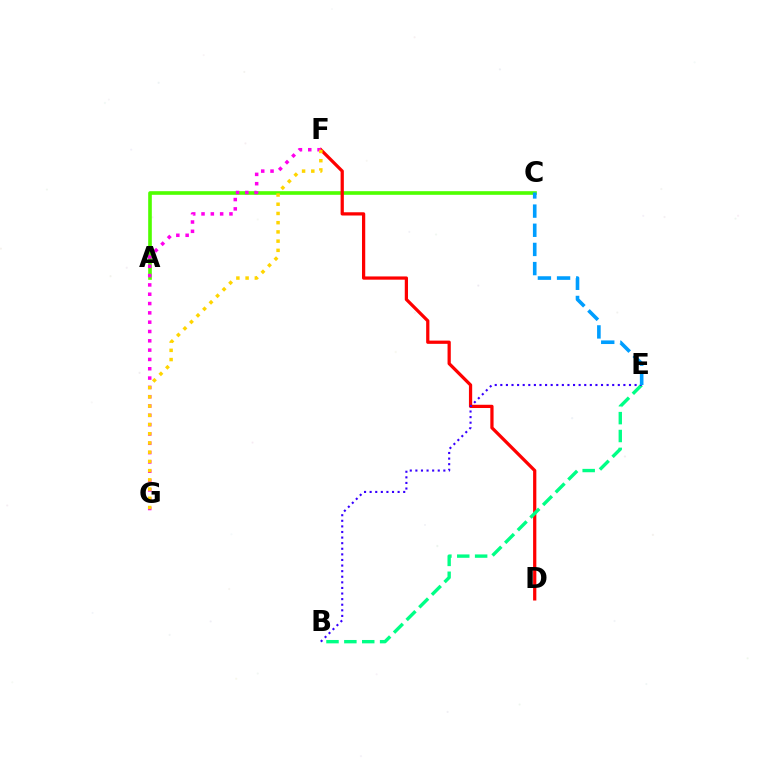{('A', 'C'): [{'color': '#4fff00', 'line_style': 'solid', 'thickness': 2.61}], ('D', 'F'): [{'color': '#ff0000', 'line_style': 'solid', 'thickness': 2.34}], ('B', 'E'): [{'color': '#00ff86', 'line_style': 'dashed', 'thickness': 2.43}, {'color': '#3700ff', 'line_style': 'dotted', 'thickness': 1.52}], ('C', 'E'): [{'color': '#009eff', 'line_style': 'dashed', 'thickness': 2.6}], ('F', 'G'): [{'color': '#ff00ed', 'line_style': 'dotted', 'thickness': 2.53}, {'color': '#ffd500', 'line_style': 'dotted', 'thickness': 2.51}]}